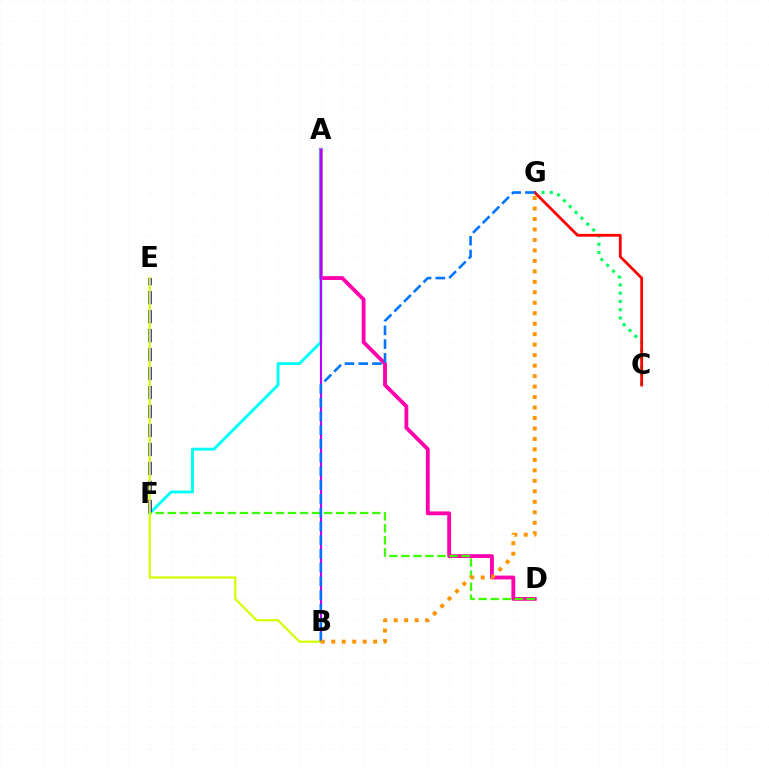{('A', 'D'): [{'color': '#ff00ac', 'line_style': 'solid', 'thickness': 2.76}], ('C', 'G'): [{'color': '#00ff5c', 'line_style': 'dotted', 'thickness': 2.24}, {'color': '#ff0000', 'line_style': 'solid', 'thickness': 2.01}], ('A', 'F'): [{'color': '#00fff6', 'line_style': 'solid', 'thickness': 2.09}], ('E', 'F'): [{'color': '#2500ff', 'line_style': 'dashed', 'thickness': 2.58}], ('A', 'B'): [{'color': '#b900ff', 'line_style': 'solid', 'thickness': 1.53}], ('D', 'F'): [{'color': '#3dff00', 'line_style': 'dashed', 'thickness': 1.63}], ('B', 'E'): [{'color': '#d1ff00', 'line_style': 'solid', 'thickness': 1.57}], ('B', 'G'): [{'color': '#0074ff', 'line_style': 'dashed', 'thickness': 1.87}, {'color': '#ff9400', 'line_style': 'dotted', 'thickness': 2.85}]}